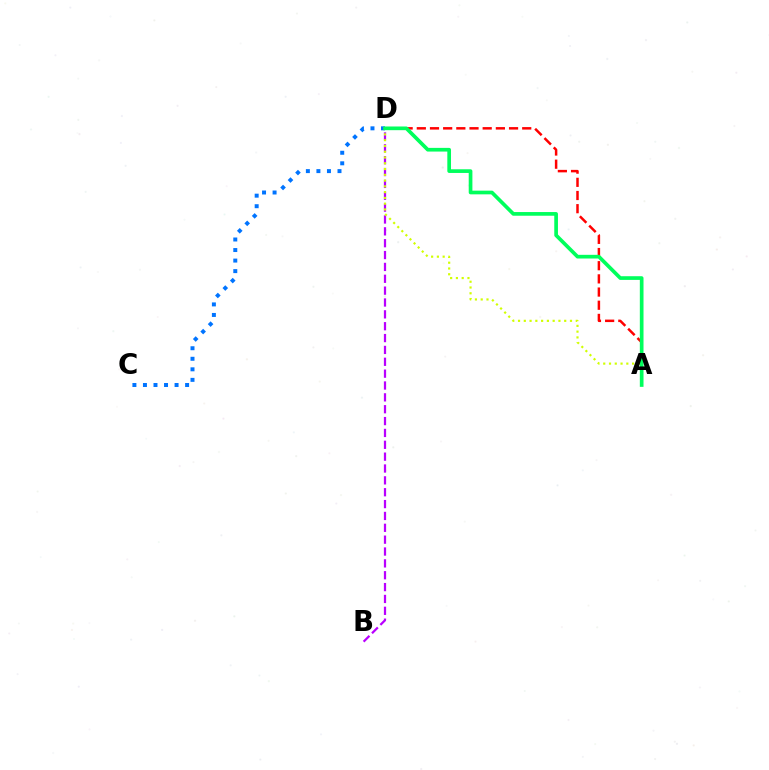{('B', 'D'): [{'color': '#b900ff', 'line_style': 'dashed', 'thickness': 1.61}], ('C', 'D'): [{'color': '#0074ff', 'line_style': 'dotted', 'thickness': 2.86}], ('A', 'D'): [{'color': '#ff0000', 'line_style': 'dashed', 'thickness': 1.79}, {'color': '#d1ff00', 'line_style': 'dotted', 'thickness': 1.57}, {'color': '#00ff5c', 'line_style': 'solid', 'thickness': 2.65}]}